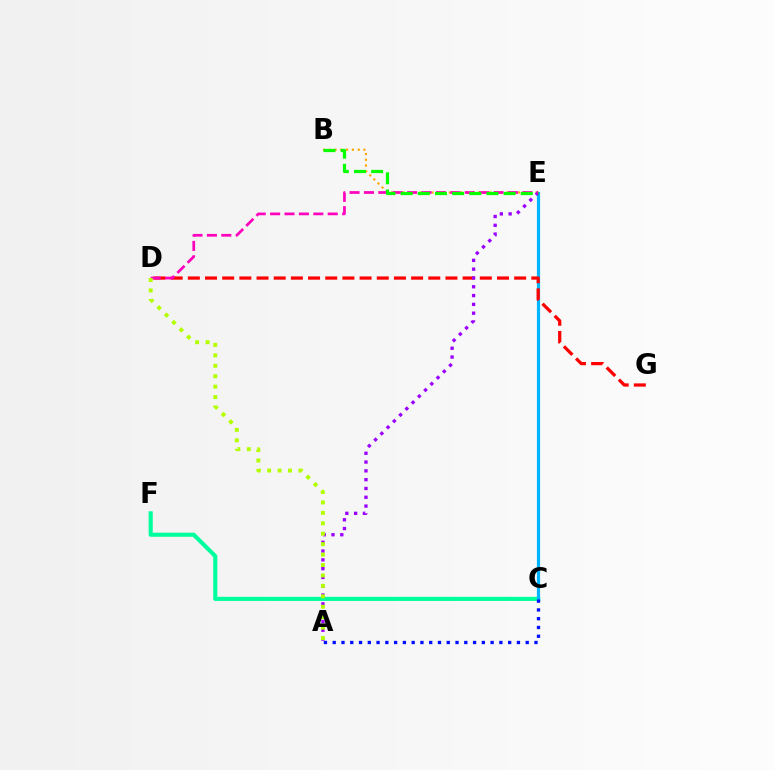{('C', 'F'): [{'color': '#00ff9d', 'line_style': 'solid', 'thickness': 2.96}], ('C', 'E'): [{'color': '#00b5ff', 'line_style': 'solid', 'thickness': 2.29}], ('D', 'G'): [{'color': '#ff0000', 'line_style': 'dashed', 'thickness': 2.33}], ('B', 'E'): [{'color': '#ffa500', 'line_style': 'dotted', 'thickness': 1.57}, {'color': '#08ff00', 'line_style': 'dashed', 'thickness': 2.33}], ('A', 'E'): [{'color': '#9b00ff', 'line_style': 'dotted', 'thickness': 2.39}], ('D', 'E'): [{'color': '#ff00bd', 'line_style': 'dashed', 'thickness': 1.96}], ('A', 'C'): [{'color': '#0010ff', 'line_style': 'dotted', 'thickness': 2.38}], ('A', 'D'): [{'color': '#b3ff00', 'line_style': 'dotted', 'thickness': 2.83}]}